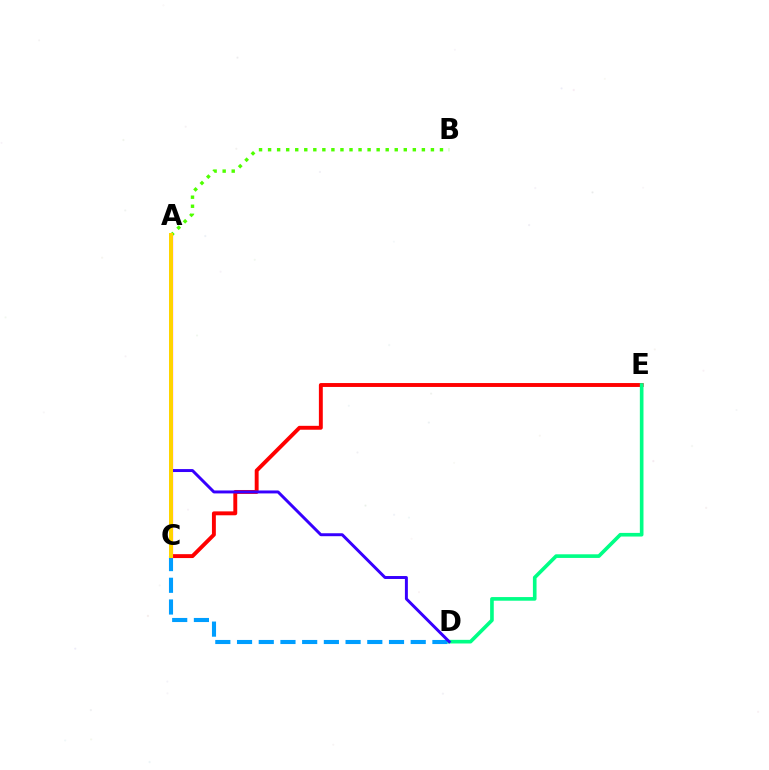{('C', 'D'): [{'color': '#009eff', 'line_style': 'dashed', 'thickness': 2.95}], ('C', 'E'): [{'color': '#ff0000', 'line_style': 'solid', 'thickness': 2.81}], ('A', 'C'): [{'color': '#ff00ed', 'line_style': 'solid', 'thickness': 2.31}, {'color': '#ffd500', 'line_style': 'solid', 'thickness': 2.88}], ('A', 'B'): [{'color': '#4fff00', 'line_style': 'dotted', 'thickness': 2.46}], ('D', 'E'): [{'color': '#00ff86', 'line_style': 'solid', 'thickness': 2.62}], ('A', 'D'): [{'color': '#3700ff', 'line_style': 'solid', 'thickness': 2.13}]}